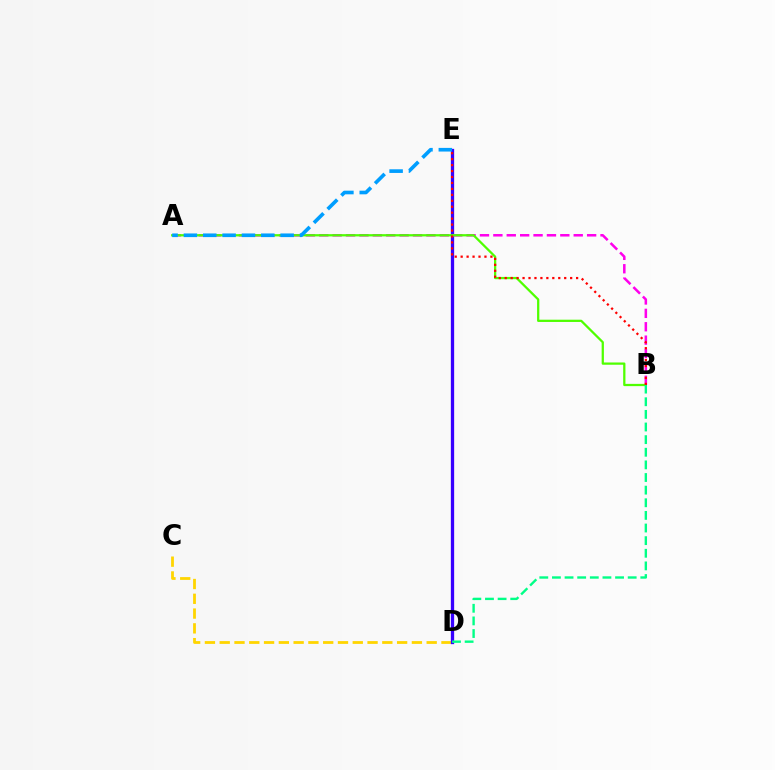{('C', 'D'): [{'color': '#ffd500', 'line_style': 'dashed', 'thickness': 2.01}], ('D', 'E'): [{'color': '#3700ff', 'line_style': 'solid', 'thickness': 2.37}], ('A', 'B'): [{'color': '#ff00ed', 'line_style': 'dashed', 'thickness': 1.82}, {'color': '#4fff00', 'line_style': 'solid', 'thickness': 1.63}], ('A', 'E'): [{'color': '#009eff', 'line_style': 'dashed', 'thickness': 2.63}], ('B', 'E'): [{'color': '#ff0000', 'line_style': 'dotted', 'thickness': 1.62}], ('B', 'D'): [{'color': '#00ff86', 'line_style': 'dashed', 'thickness': 1.72}]}